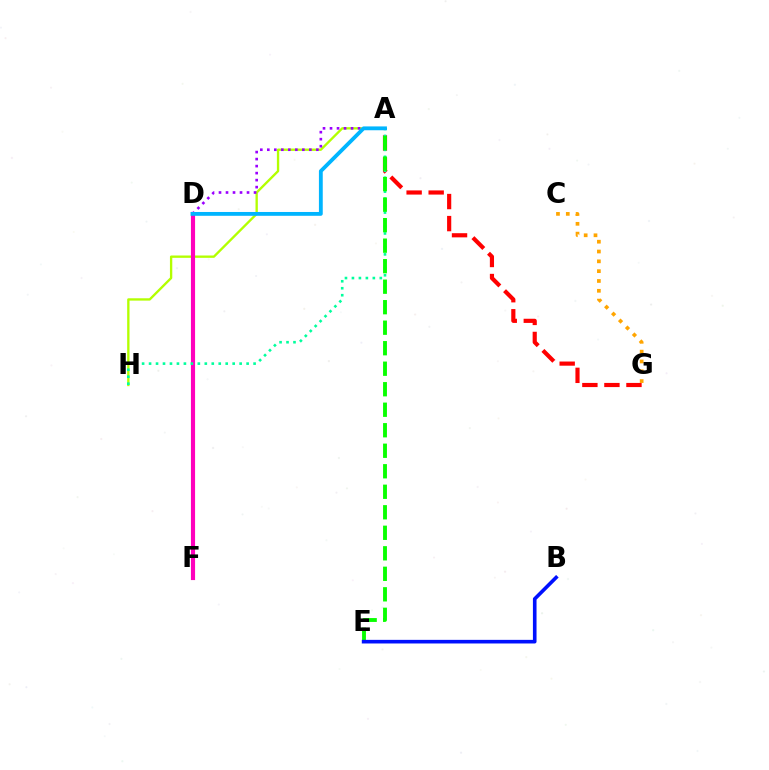{('A', 'H'): [{'color': '#b3ff00', 'line_style': 'solid', 'thickness': 1.69}, {'color': '#00ff9d', 'line_style': 'dotted', 'thickness': 1.89}], ('A', 'D'): [{'color': '#9b00ff', 'line_style': 'dotted', 'thickness': 1.9}, {'color': '#00b5ff', 'line_style': 'solid', 'thickness': 2.76}], ('D', 'F'): [{'color': '#ff00bd', 'line_style': 'solid', 'thickness': 2.98}], ('A', 'G'): [{'color': '#ff0000', 'line_style': 'dashed', 'thickness': 2.99}], ('A', 'E'): [{'color': '#08ff00', 'line_style': 'dashed', 'thickness': 2.79}], ('C', 'G'): [{'color': '#ffa500', 'line_style': 'dotted', 'thickness': 2.67}], ('B', 'E'): [{'color': '#0010ff', 'line_style': 'solid', 'thickness': 2.6}]}